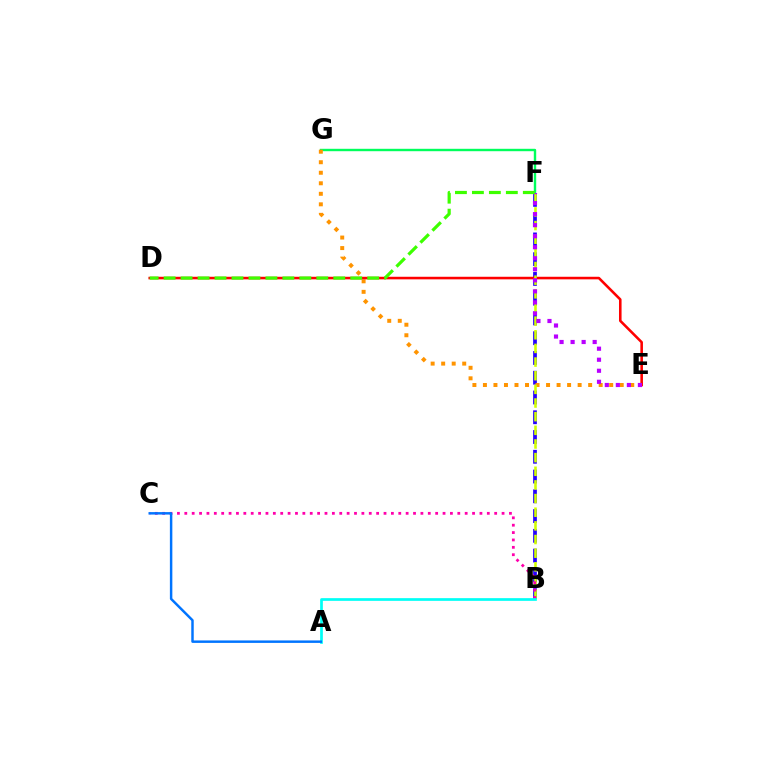{('F', 'G'): [{'color': '#00ff5c', 'line_style': 'solid', 'thickness': 1.73}], ('B', 'F'): [{'color': '#2500ff', 'line_style': 'dashed', 'thickness': 2.68}, {'color': '#d1ff00', 'line_style': 'dashed', 'thickness': 1.85}], ('E', 'G'): [{'color': '#ff9400', 'line_style': 'dotted', 'thickness': 2.86}], ('D', 'E'): [{'color': '#ff0000', 'line_style': 'solid', 'thickness': 1.85}], ('B', 'C'): [{'color': '#ff00ac', 'line_style': 'dotted', 'thickness': 2.0}], ('A', 'B'): [{'color': '#00fff6', 'line_style': 'solid', 'thickness': 1.95}], ('A', 'C'): [{'color': '#0074ff', 'line_style': 'solid', 'thickness': 1.77}], ('E', 'F'): [{'color': '#b900ff', 'line_style': 'dotted', 'thickness': 3.0}], ('D', 'F'): [{'color': '#3dff00', 'line_style': 'dashed', 'thickness': 2.3}]}